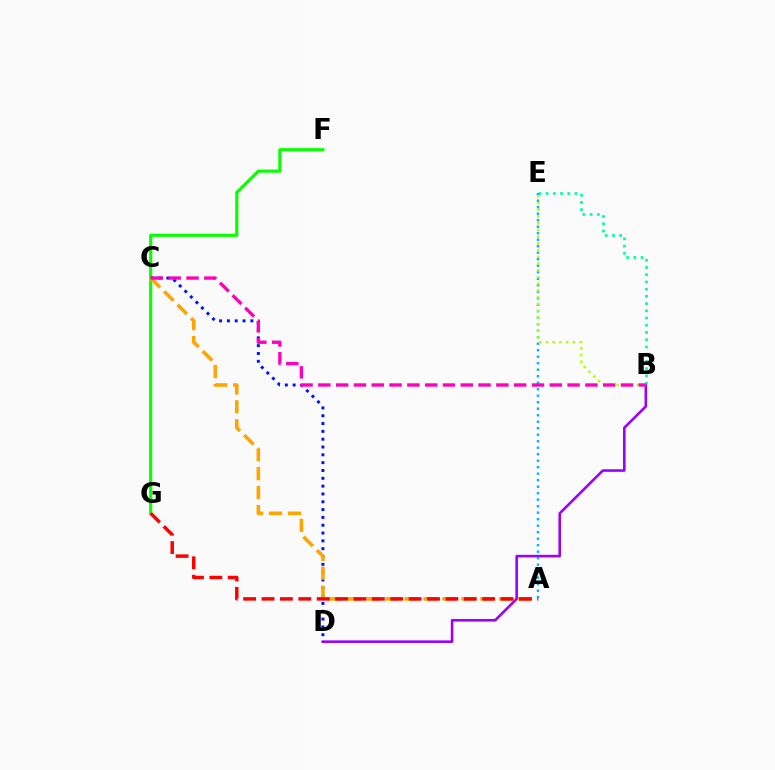{('B', 'D'): [{'color': '#9b00ff', 'line_style': 'solid', 'thickness': 1.87}], ('B', 'E'): [{'color': '#00ff9d', 'line_style': 'dotted', 'thickness': 1.96}, {'color': '#b3ff00', 'line_style': 'dotted', 'thickness': 1.83}], ('F', 'G'): [{'color': '#08ff00', 'line_style': 'solid', 'thickness': 2.25}], ('C', 'D'): [{'color': '#0010ff', 'line_style': 'dotted', 'thickness': 2.13}], ('A', 'E'): [{'color': '#00b5ff', 'line_style': 'dotted', 'thickness': 1.77}], ('A', 'C'): [{'color': '#ffa500', 'line_style': 'dashed', 'thickness': 2.57}], ('A', 'G'): [{'color': '#ff0000', 'line_style': 'dashed', 'thickness': 2.5}], ('B', 'C'): [{'color': '#ff00bd', 'line_style': 'dashed', 'thickness': 2.42}]}